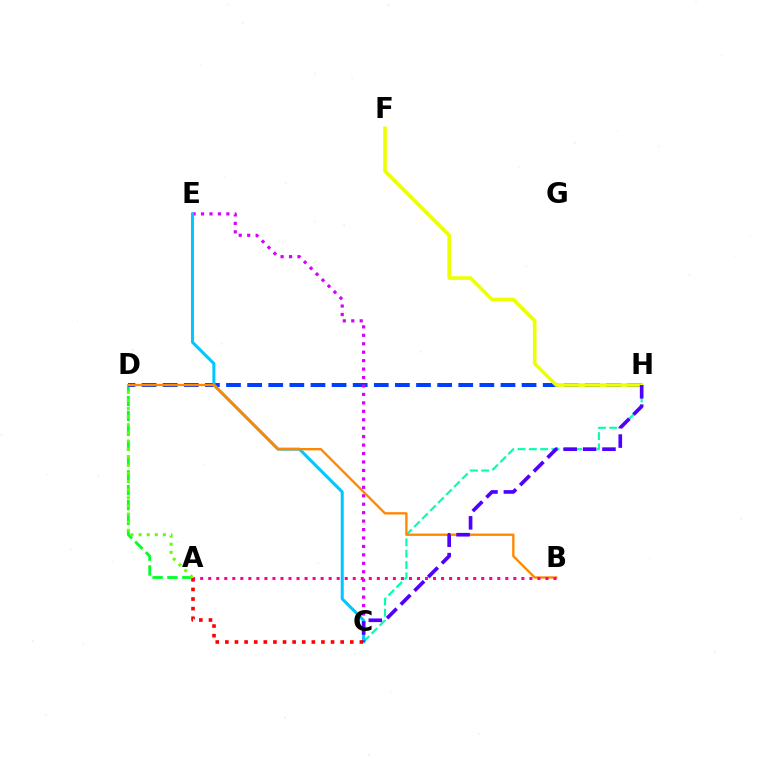{('A', 'D'): [{'color': '#00ff27', 'line_style': 'dashed', 'thickness': 2.02}, {'color': '#66ff00', 'line_style': 'dotted', 'thickness': 2.2}], ('C', 'H'): [{'color': '#00ffaf', 'line_style': 'dashed', 'thickness': 1.54}, {'color': '#4f00ff', 'line_style': 'dashed', 'thickness': 2.63}], ('D', 'H'): [{'color': '#003fff', 'line_style': 'dashed', 'thickness': 2.87}], ('C', 'E'): [{'color': '#d600ff', 'line_style': 'dotted', 'thickness': 2.29}, {'color': '#00c7ff', 'line_style': 'solid', 'thickness': 2.18}], ('A', 'C'): [{'color': '#ff0000', 'line_style': 'dotted', 'thickness': 2.61}], ('B', 'D'): [{'color': '#ff8800', 'line_style': 'solid', 'thickness': 1.69}], ('F', 'H'): [{'color': '#eeff00', 'line_style': 'solid', 'thickness': 2.61}], ('A', 'B'): [{'color': '#ff00a0', 'line_style': 'dotted', 'thickness': 2.18}]}